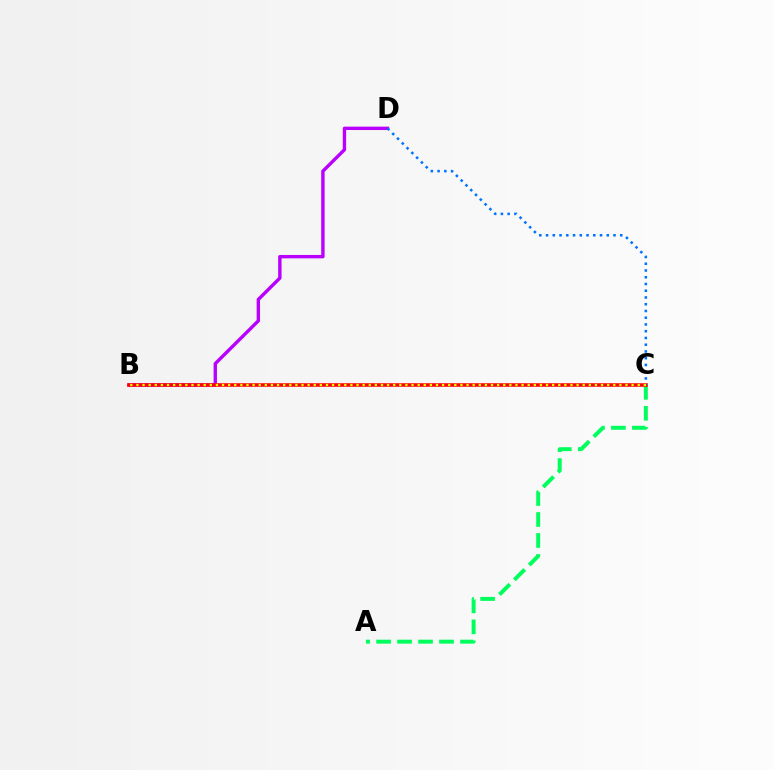{('B', 'D'): [{'color': '#b900ff', 'line_style': 'solid', 'thickness': 2.43}], ('A', 'C'): [{'color': '#00ff5c', 'line_style': 'dashed', 'thickness': 2.85}], ('B', 'C'): [{'color': '#ff0000', 'line_style': 'solid', 'thickness': 2.57}, {'color': '#d1ff00', 'line_style': 'dotted', 'thickness': 1.66}], ('C', 'D'): [{'color': '#0074ff', 'line_style': 'dotted', 'thickness': 1.83}]}